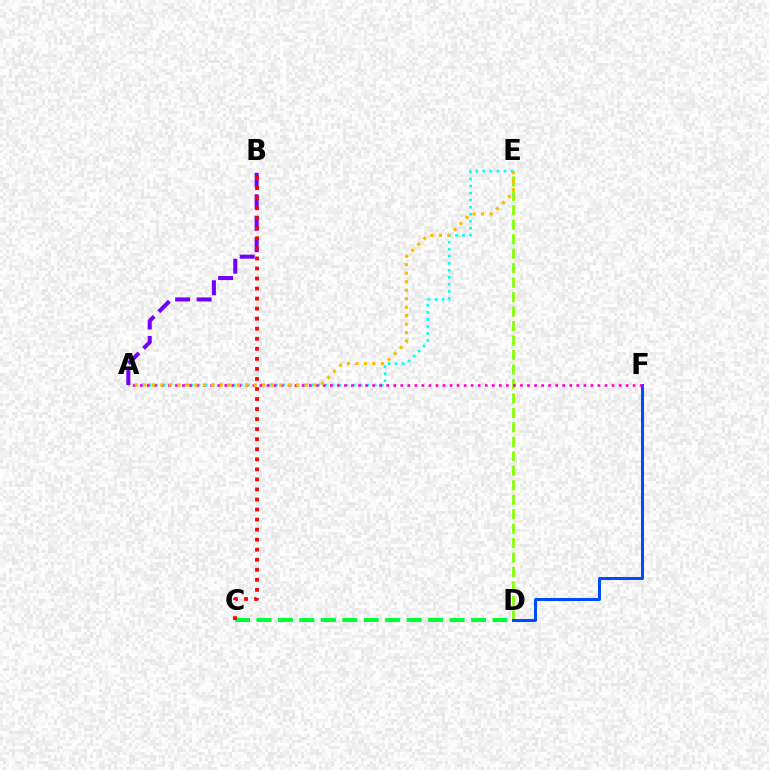{('D', 'E'): [{'color': '#84ff00', 'line_style': 'dashed', 'thickness': 1.97}], ('A', 'E'): [{'color': '#00fff6', 'line_style': 'dotted', 'thickness': 1.91}, {'color': '#ffbd00', 'line_style': 'dotted', 'thickness': 2.31}], ('D', 'F'): [{'color': '#004bff', 'line_style': 'solid', 'thickness': 2.18}], ('A', 'F'): [{'color': '#ff00cf', 'line_style': 'dotted', 'thickness': 1.91}], ('C', 'D'): [{'color': '#00ff39', 'line_style': 'dashed', 'thickness': 2.92}], ('A', 'B'): [{'color': '#7200ff', 'line_style': 'dashed', 'thickness': 2.92}], ('B', 'C'): [{'color': '#ff0000', 'line_style': 'dotted', 'thickness': 2.73}]}